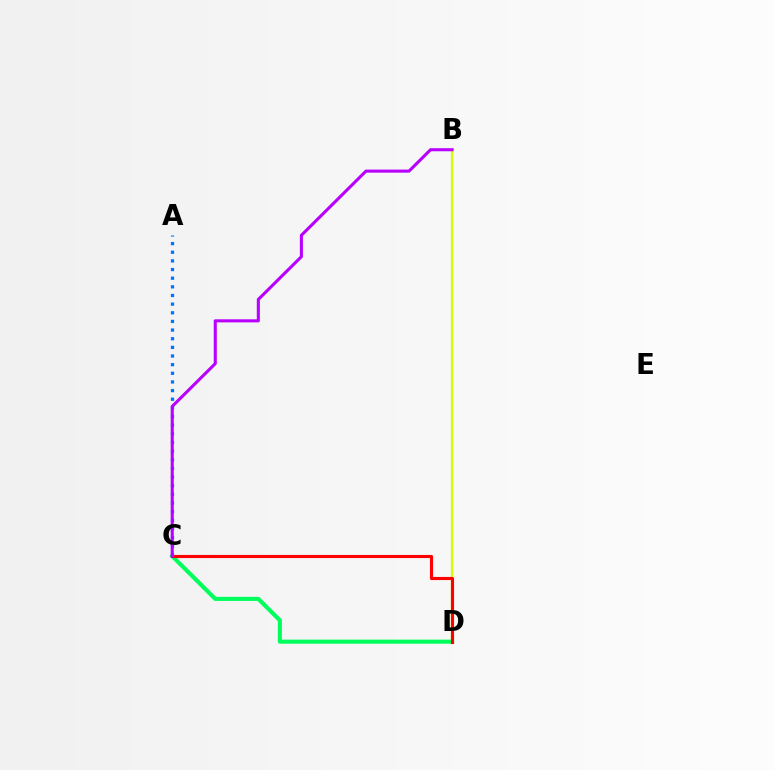{('B', 'D'): [{'color': '#d1ff00', 'line_style': 'solid', 'thickness': 1.63}], ('C', 'D'): [{'color': '#00ff5c', 'line_style': 'solid', 'thickness': 2.95}, {'color': '#ff0000', 'line_style': 'solid', 'thickness': 2.25}], ('A', 'C'): [{'color': '#0074ff', 'line_style': 'dotted', 'thickness': 2.35}], ('B', 'C'): [{'color': '#b900ff', 'line_style': 'solid', 'thickness': 2.21}]}